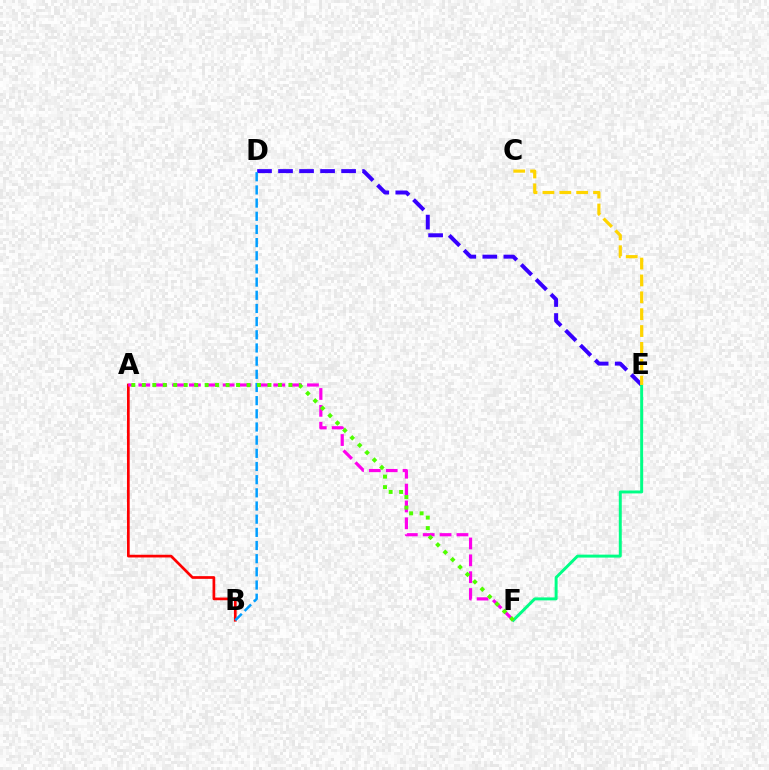{('A', 'B'): [{'color': '#ff0000', 'line_style': 'solid', 'thickness': 1.95}], ('D', 'E'): [{'color': '#3700ff', 'line_style': 'dashed', 'thickness': 2.86}], ('E', 'F'): [{'color': '#00ff86', 'line_style': 'solid', 'thickness': 2.13}], ('A', 'F'): [{'color': '#ff00ed', 'line_style': 'dashed', 'thickness': 2.29}, {'color': '#4fff00', 'line_style': 'dotted', 'thickness': 2.84}], ('C', 'E'): [{'color': '#ffd500', 'line_style': 'dashed', 'thickness': 2.29}], ('B', 'D'): [{'color': '#009eff', 'line_style': 'dashed', 'thickness': 1.79}]}